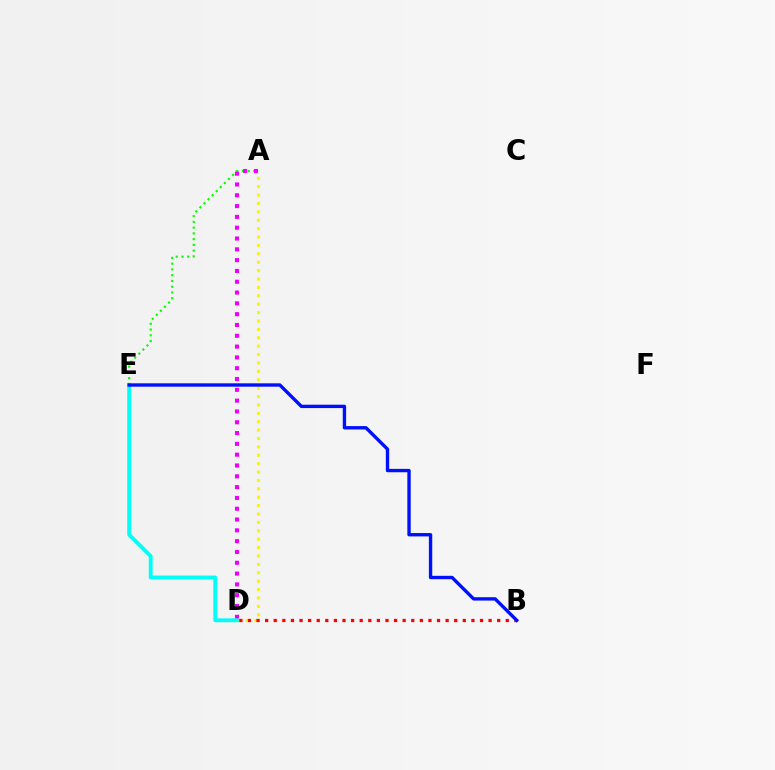{('A', 'E'): [{'color': '#08ff00', 'line_style': 'dotted', 'thickness': 1.56}], ('A', 'D'): [{'color': '#fcf500', 'line_style': 'dotted', 'thickness': 2.28}, {'color': '#ee00ff', 'line_style': 'dotted', 'thickness': 2.94}], ('B', 'D'): [{'color': '#ff0000', 'line_style': 'dotted', 'thickness': 2.33}], ('D', 'E'): [{'color': '#00fff6', 'line_style': 'solid', 'thickness': 2.79}], ('B', 'E'): [{'color': '#0010ff', 'line_style': 'solid', 'thickness': 2.43}]}